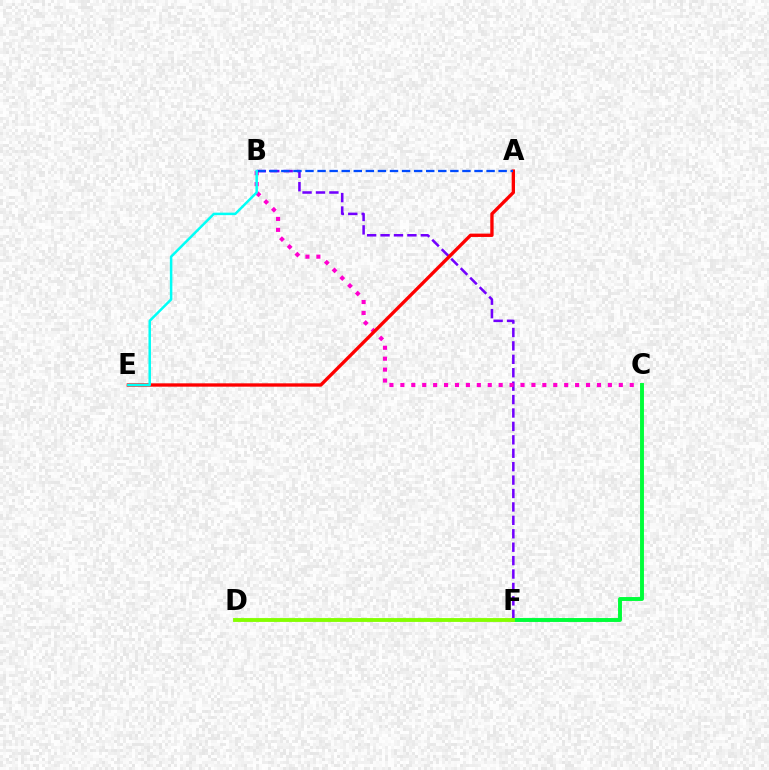{('B', 'F'): [{'color': '#7200ff', 'line_style': 'dashed', 'thickness': 1.82}], ('B', 'C'): [{'color': '#ff00cf', 'line_style': 'dotted', 'thickness': 2.97}], ('D', 'F'): [{'color': '#ffbd00', 'line_style': 'dashed', 'thickness': 1.52}, {'color': '#84ff00', 'line_style': 'solid', 'thickness': 2.77}], ('A', 'E'): [{'color': '#ff0000', 'line_style': 'solid', 'thickness': 2.4}], ('A', 'B'): [{'color': '#004bff', 'line_style': 'dashed', 'thickness': 1.64}], ('C', 'F'): [{'color': '#00ff39', 'line_style': 'solid', 'thickness': 2.82}], ('B', 'E'): [{'color': '#00fff6', 'line_style': 'solid', 'thickness': 1.8}]}